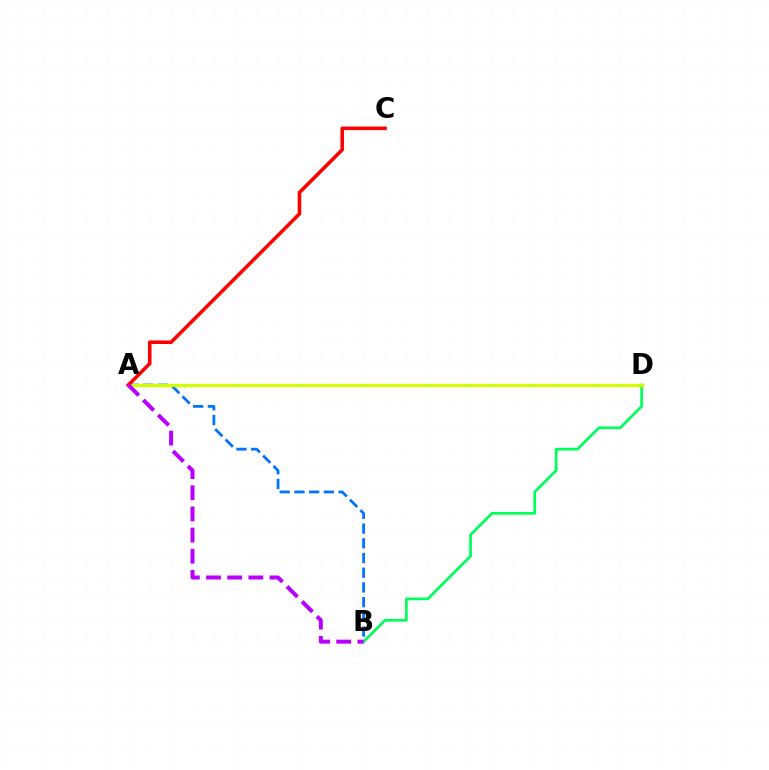{('A', 'B'): [{'color': '#0074ff', 'line_style': 'dashed', 'thickness': 2.0}, {'color': '#b900ff', 'line_style': 'dashed', 'thickness': 2.87}], ('B', 'D'): [{'color': '#00ff5c', 'line_style': 'solid', 'thickness': 1.97}], ('A', 'D'): [{'color': '#d1ff00', 'line_style': 'solid', 'thickness': 2.37}], ('A', 'C'): [{'color': '#ff0000', 'line_style': 'solid', 'thickness': 2.57}]}